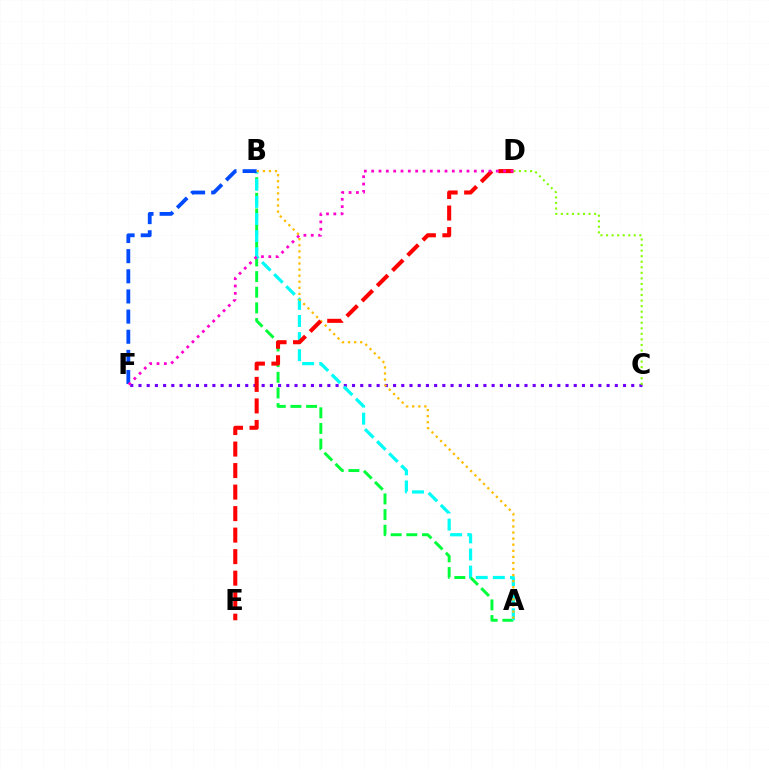{('C', 'F'): [{'color': '#7200ff', 'line_style': 'dotted', 'thickness': 2.23}], ('A', 'B'): [{'color': '#00ff39', 'line_style': 'dashed', 'thickness': 2.13}, {'color': '#00fff6', 'line_style': 'dashed', 'thickness': 2.32}, {'color': '#ffbd00', 'line_style': 'dotted', 'thickness': 1.65}], ('B', 'F'): [{'color': '#004bff', 'line_style': 'dashed', 'thickness': 2.74}], ('C', 'D'): [{'color': '#84ff00', 'line_style': 'dotted', 'thickness': 1.51}], ('D', 'E'): [{'color': '#ff0000', 'line_style': 'dashed', 'thickness': 2.92}], ('D', 'F'): [{'color': '#ff00cf', 'line_style': 'dotted', 'thickness': 1.99}]}